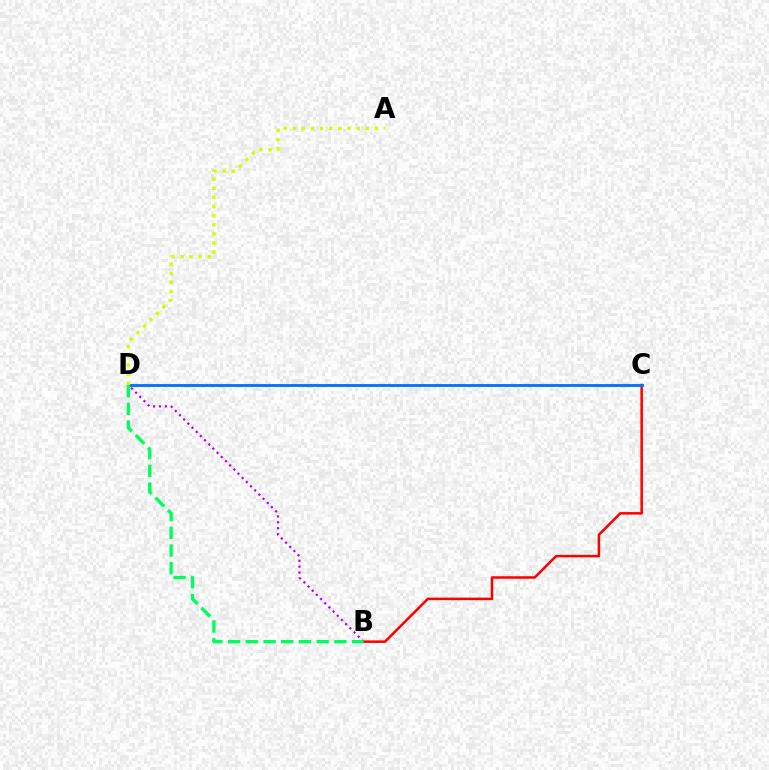{('B', 'C'): [{'color': '#ff0000', 'line_style': 'solid', 'thickness': 1.82}], ('B', 'D'): [{'color': '#b900ff', 'line_style': 'dotted', 'thickness': 1.61}, {'color': '#00ff5c', 'line_style': 'dashed', 'thickness': 2.41}], ('C', 'D'): [{'color': '#0074ff', 'line_style': 'solid', 'thickness': 2.05}], ('A', 'D'): [{'color': '#d1ff00', 'line_style': 'dotted', 'thickness': 2.48}]}